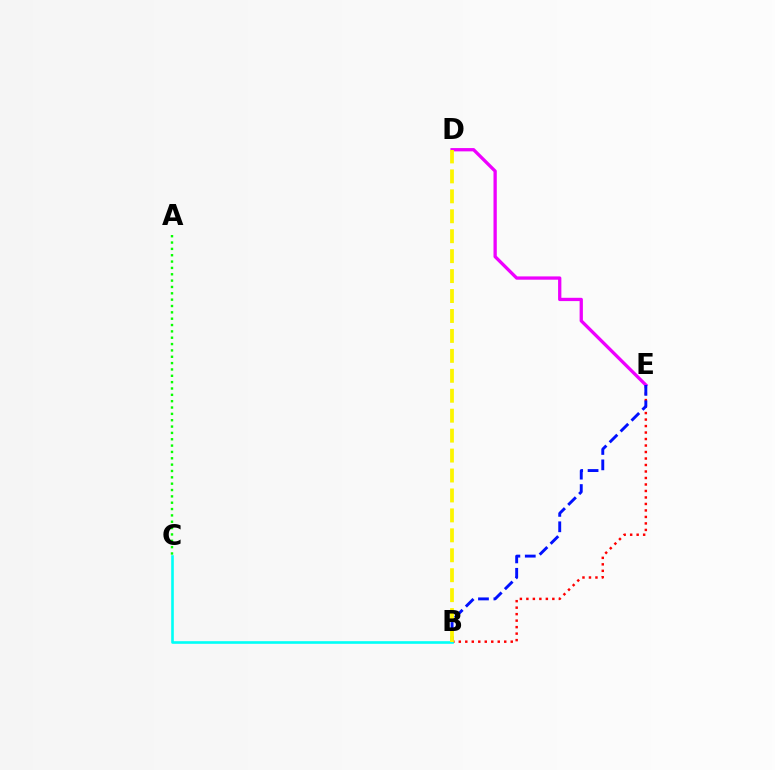{('B', 'E'): [{'color': '#ff0000', 'line_style': 'dotted', 'thickness': 1.76}, {'color': '#0010ff', 'line_style': 'dashed', 'thickness': 2.09}], ('B', 'C'): [{'color': '#00fff6', 'line_style': 'solid', 'thickness': 1.89}], ('D', 'E'): [{'color': '#ee00ff', 'line_style': 'solid', 'thickness': 2.37}], ('A', 'C'): [{'color': '#08ff00', 'line_style': 'dotted', 'thickness': 1.72}], ('B', 'D'): [{'color': '#fcf500', 'line_style': 'dashed', 'thickness': 2.71}]}